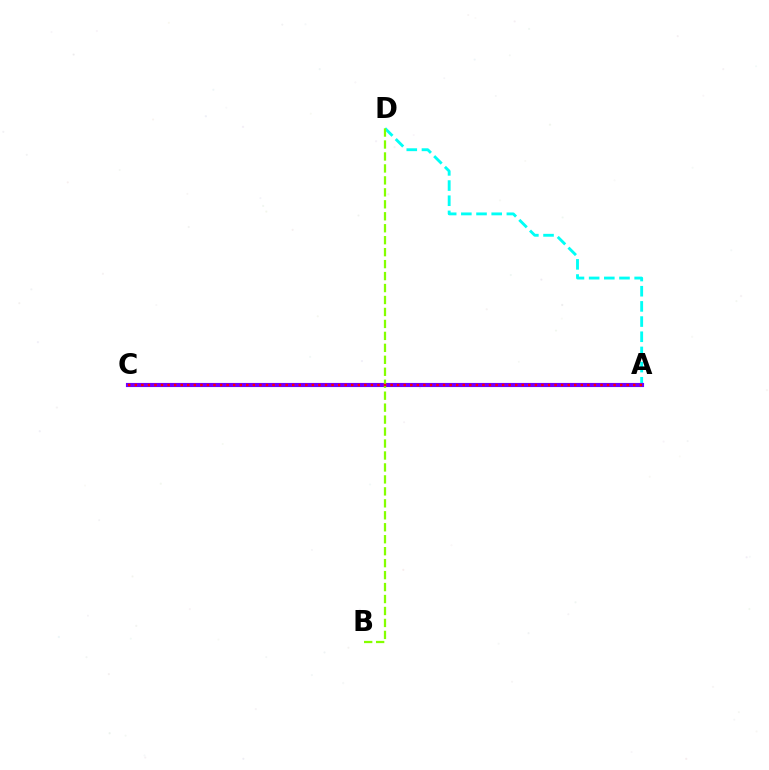{('A', 'D'): [{'color': '#00fff6', 'line_style': 'dashed', 'thickness': 2.06}], ('A', 'C'): [{'color': '#7200ff', 'line_style': 'solid', 'thickness': 2.97}, {'color': '#ff0000', 'line_style': 'dotted', 'thickness': 1.78}], ('B', 'D'): [{'color': '#84ff00', 'line_style': 'dashed', 'thickness': 1.62}]}